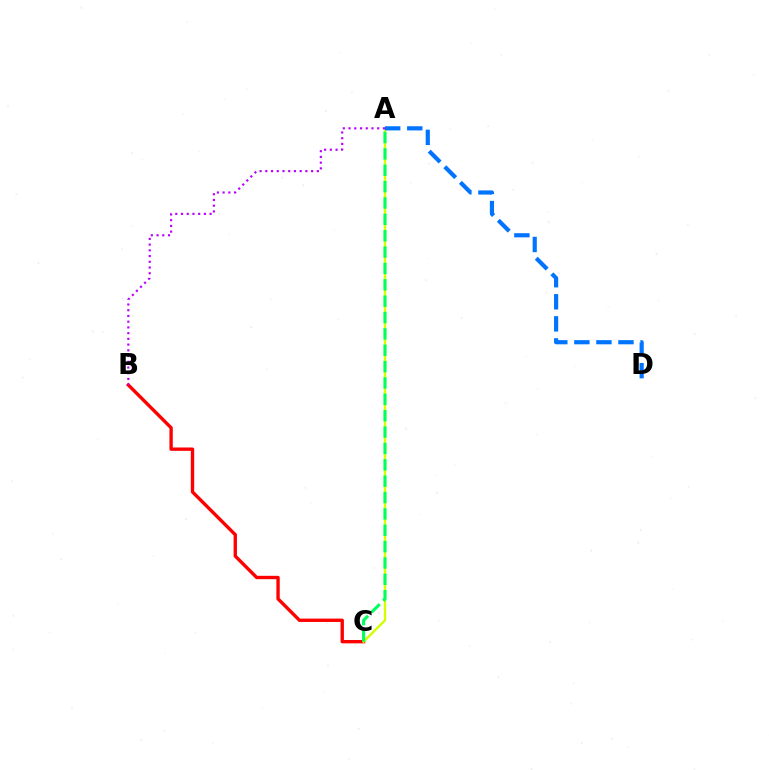{('B', 'C'): [{'color': '#ff0000', 'line_style': 'solid', 'thickness': 2.42}], ('A', 'C'): [{'color': '#d1ff00', 'line_style': 'solid', 'thickness': 1.71}, {'color': '#00ff5c', 'line_style': 'dashed', 'thickness': 2.22}], ('A', 'D'): [{'color': '#0074ff', 'line_style': 'dashed', 'thickness': 3.0}], ('A', 'B'): [{'color': '#b900ff', 'line_style': 'dotted', 'thickness': 1.56}]}